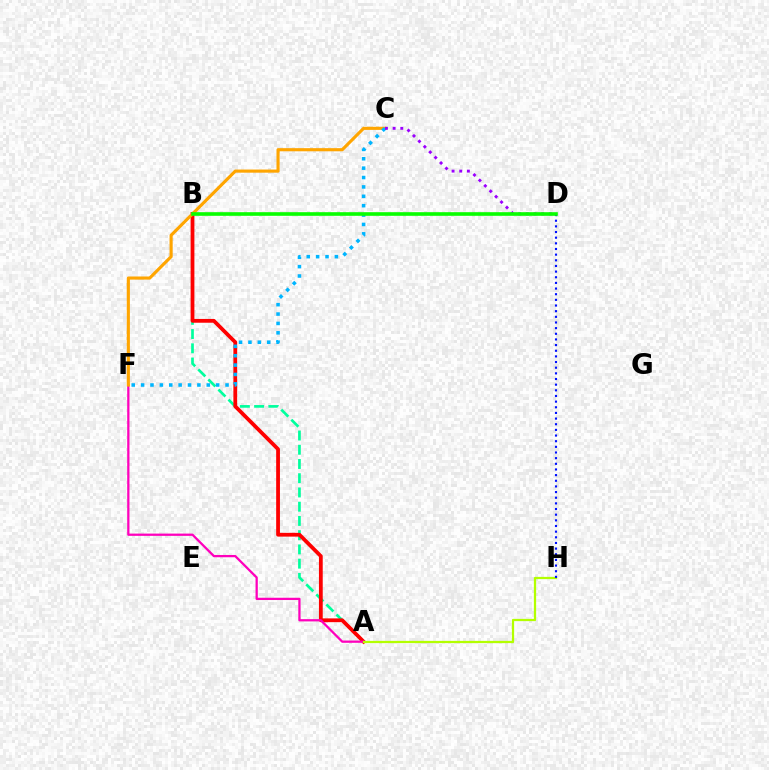{('A', 'B'): [{'color': '#00ff9d', 'line_style': 'dashed', 'thickness': 1.93}, {'color': '#ff0000', 'line_style': 'solid', 'thickness': 2.73}], ('A', 'F'): [{'color': '#ff00bd', 'line_style': 'solid', 'thickness': 1.63}], ('C', 'F'): [{'color': '#ffa500', 'line_style': 'solid', 'thickness': 2.26}, {'color': '#00b5ff', 'line_style': 'dotted', 'thickness': 2.55}], ('C', 'D'): [{'color': '#9b00ff', 'line_style': 'dotted', 'thickness': 2.08}], ('A', 'H'): [{'color': '#b3ff00', 'line_style': 'solid', 'thickness': 1.63}], ('D', 'H'): [{'color': '#0010ff', 'line_style': 'dotted', 'thickness': 1.54}], ('B', 'D'): [{'color': '#08ff00', 'line_style': 'solid', 'thickness': 2.61}]}